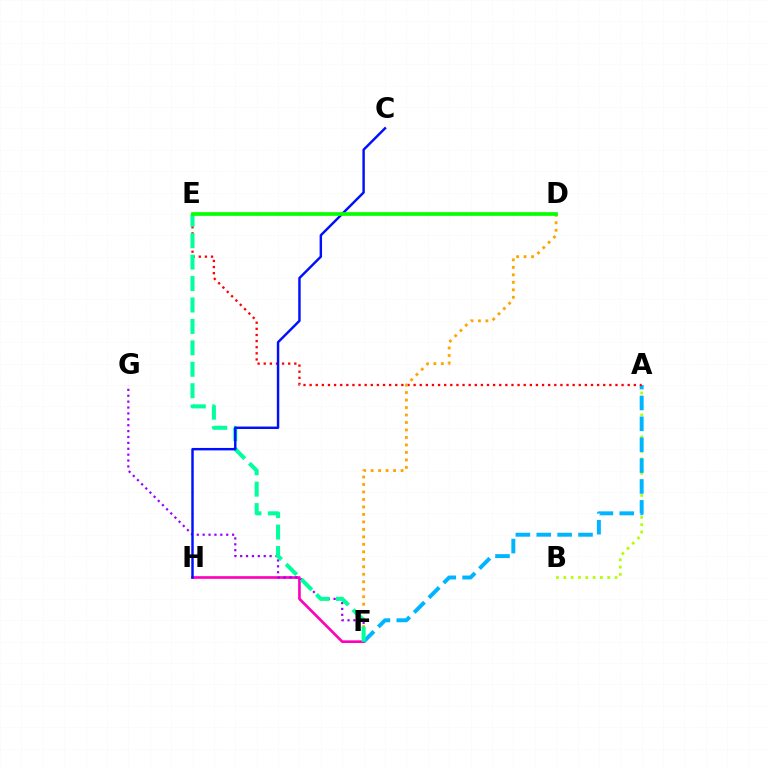{('F', 'H'): [{'color': '#ff00bd', 'line_style': 'solid', 'thickness': 1.91}], ('A', 'B'): [{'color': '#b3ff00', 'line_style': 'dotted', 'thickness': 1.99}], ('A', 'F'): [{'color': '#00b5ff', 'line_style': 'dashed', 'thickness': 2.84}], ('A', 'E'): [{'color': '#ff0000', 'line_style': 'dotted', 'thickness': 1.66}], ('D', 'F'): [{'color': '#ffa500', 'line_style': 'dotted', 'thickness': 2.03}], ('F', 'G'): [{'color': '#9b00ff', 'line_style': 'dotted', 'thickness': 1.6}], ('E', 'F'): [{'color': '#00ff9d', 'line_style': 'dashed', 'thickness': 2.91}], ('C', 'H'): [{'color': '#0010ff', 'line_style': 'solid', 'thickness': 1.76}], ('D', 'E'): [{'color': '#08ff00', 'line_style': 'solid', 'thickness': 2.66}]}